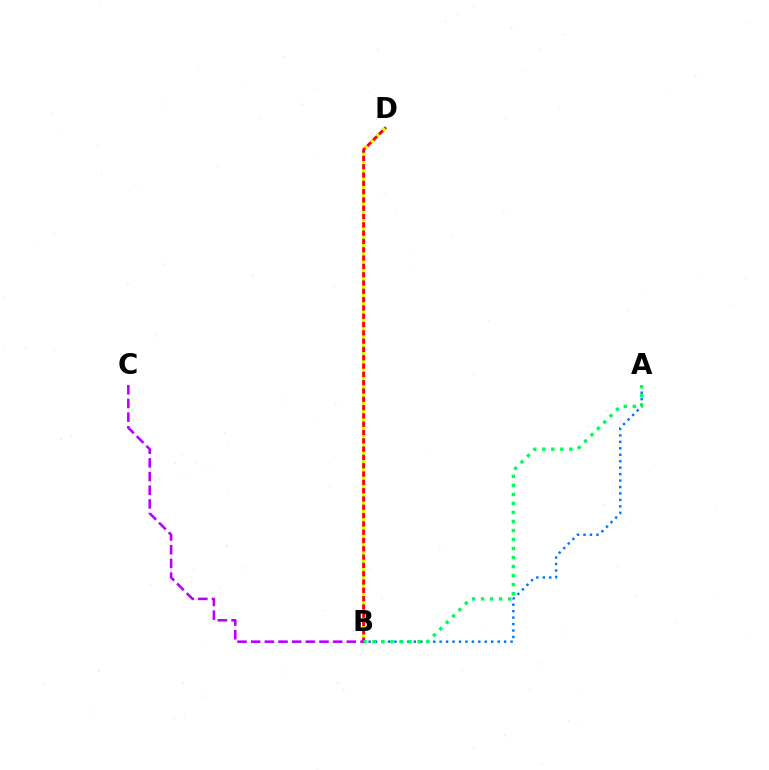{('B', 'D'): [{'color': '#ff0000', 'line_style': 'solid', 'thickness': 2.09}, {'color': '#d1ff00', 'line_style': 'dotted', 'thickness': 2.26}], ('A', 'B'): [{'color': '#0074ff', 'line_style': 'dotted', 'thickness': 1.75}, {'color': '#00ff5c', 'line_style': 'dotted', 'thickness': 2.45}], ('B', 'C'): [{'color': '#b900ff', 'line_style': 'dashed', 'thickness': 1.86}]}